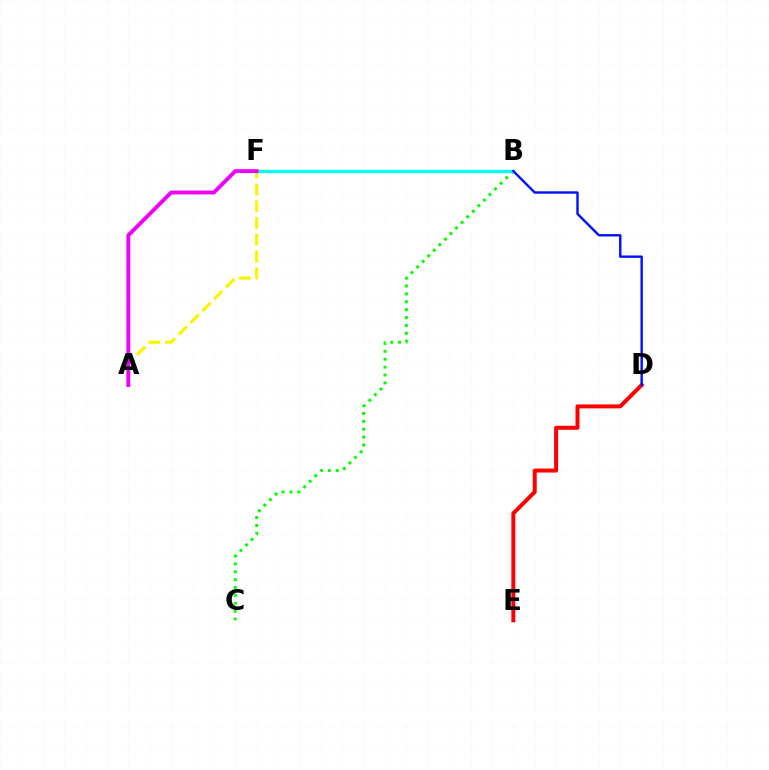{('B', 'C'): [{'color': '#08ff00', 'line_style': 'dotted', 'thickness': 2.14}], ('B', 'F'): [{'color': '#00fff6', 'line_style': 'solid', 'thickness': 2.37}], ('D', 'E'): [{'color': '#ff0000', 'line_style': 'solid', 'thickness': 2.87}], ('A', 'F'): [{'color': '#fcf500', 'line_style': 'dashed', 'thickness': 2.27}, {'color': '#ee00ff', 'line_style': 'solid', 'thickness': 2.79}], ('B', 'D'): [{'color': '#0010ff', 'line_style': 'solid', 'thickness': 1.72}]}